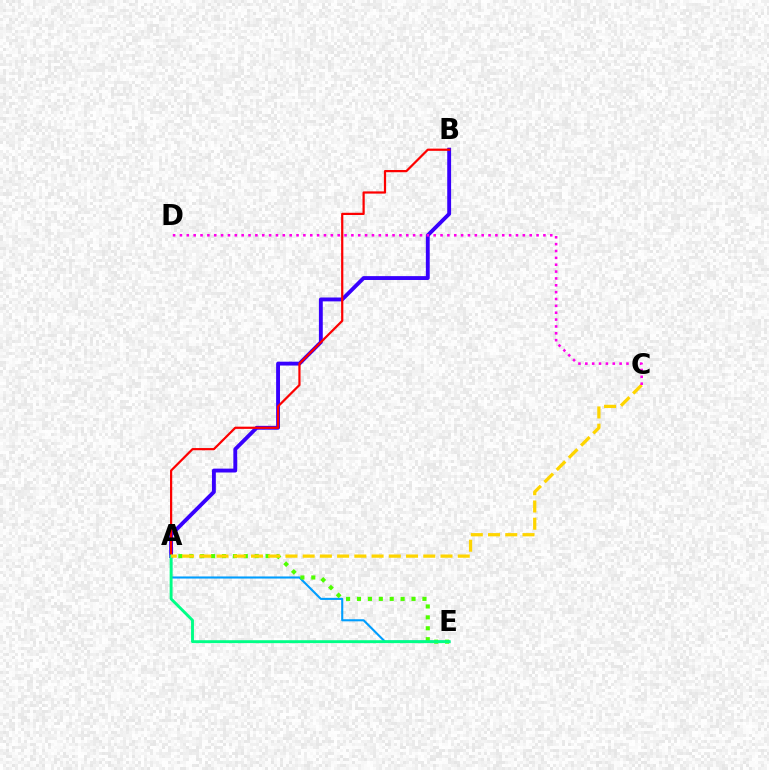{('A', 'B'): [{'color': '#3700ff', 'line_style': 'solid', 'thickness': 2.78}, {'color': '#ff0000', 'line_style': 'solid', 'thickness': 1.6}], ('A', 'E'): [{'color': '#009eff', 'line_style': 'solid', 'thickness': 1.51}, {'color': '#4fff00', 'line_style': 'dotted', 'thickness': 2.96}, {'color': '#00ff86', 'line_style': 'solid', 'thickness': 2.09}], ('A', 'C'): [{'color': '#ffd500', 'line_style': 'dashed', 'thickness': 2.34}], ('C', 'D'): [{'color': '#ff00ed', 'line_style': 'dotted', 'thickness': 1.86}]}